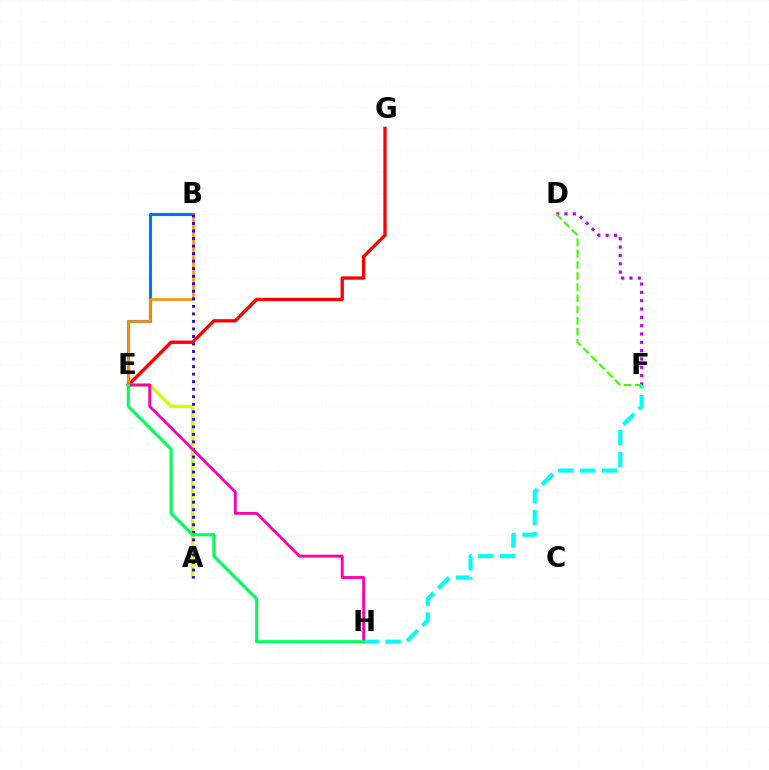{('E', 'G'): [{'color': '#ff0000', 'line_style': 'solid', 'thickness': 2.39}], ('D', 'F'): [{'color': '#b900ff', 'line_style': 'dotted', 'thickness': 2.26}, {'color': '#3dff00', 'line_style': 'dashed', 'thickness': 1.52}], ('F', 'H'): [{'color': '#00fff6', 'line_style': 'dashed', 'thickness': 2.97}], ('A', 'E'): [{'color': '#d1ff00', 'line_style': 'solid', 'thickness': 2.38}], ('B', 'E'): [{'color': '#0074ff', 'line_style': 'solid', 'thickness': 2.23}, {'color': '#ff9400', 'line_style': 'solid', 'thickness': 1.85}], ('A', 'B'): [{'color': '#2500ff', 'line_style': 'dotted', 'thickness': 2.05}], ('E', 'H'): [{'color': '#ff00ac', 'line_style': 'solid', 'thickness': 2.06}, {'color': '#00ff5c', 'line_style': 'solid', 'thickness': 2.2}]}